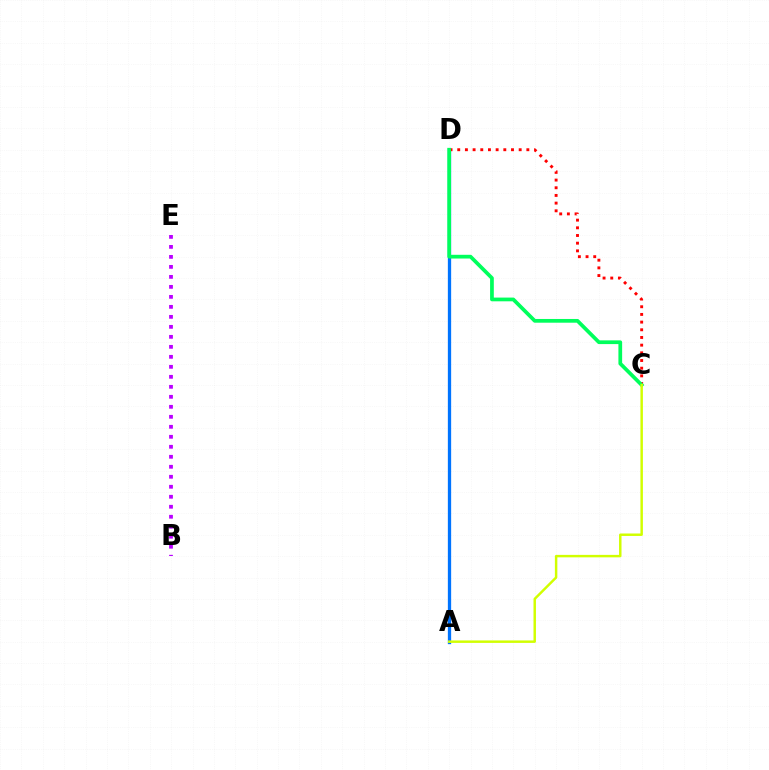{('A', 'D'): [{'color': '#0074ff', 'line_style': 'solid', 'thickness': 2.37}], ('C', 'D'): [{'color': '#ff0000', 'line_style': 'dotted', 'thickness': 2.09}, {'color': '#00ff5c', 'line_style': 'solid', 'thickness': 2.68}], ('A', 'C'): [{'color': '#d1ff00', 'line_style': 'solid', 'thickness': 1.77}], ('B', 'E'): [{'color': '#b900ff', 'line_style': 'dotted', 'thickness': 2.72}]}